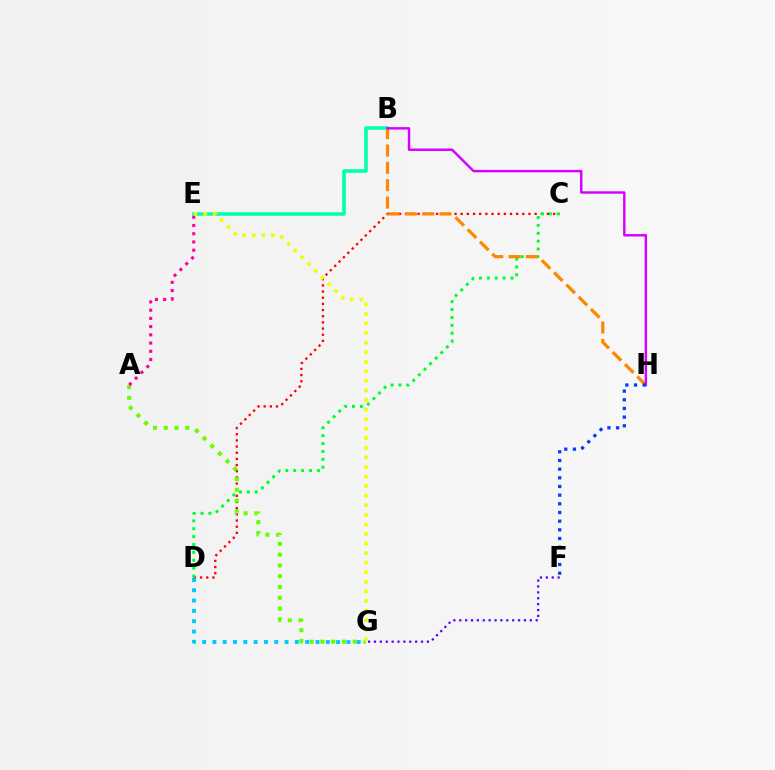{('B', 'E'): [{'color': '#00ffaf', 'line_style': 'solid', 'thickness': 2.55}], ('C', 'D'): [{'color': '#ff0000', 'line_style': 'dotted', 'thickness': 1.67}, {'color': '#00ff27', 'line_style': 'dotted', 'thickness': 2.14}], ('B', 'H'): [{'color': '#ff8800', 'line_style': 'dashed', 'thickness': 2.36}, {'color': '#d600ff', 'line_style': 'solid', 'thickness': 1.75}], ('A', 'G'): [{'color': '#66ff00', 'line_style': 'dotted', 'thickness': 2.93}], ('F', 'G'): [{'color': '#4f00ff', 'line_style': 'dotted', 'thickness': 1.6}], ('D', 'G'): [{'color': '#00c7ff', 'line_style': 'dotted', 'thickness': 2.8}], ('A', 'E'): [{'color': '#ff00a0', 'line_style': 'dotted', 'thickness': 2.23}], ('F', 'H'): [{'color': '#003fff', 'line_style': 'dotted', 'thickness': 2.36}], ('E', 'G'): [{'color': '#eeff00', 'line_style': 'dotted', 'thickness': 2.6}]}